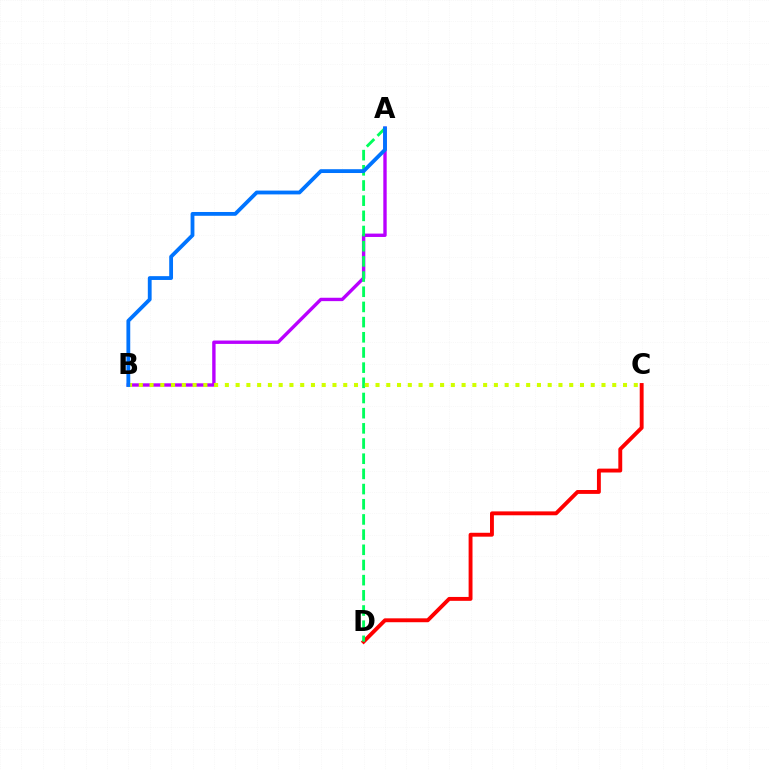{('C', 'D'): [{'color': '#ff0000', 'line_style': 'solid', 'thickness': 2.8}], ('A', 'B'): [{'color': '#b900ff', 'line_style': 'solid', 'thickness': 2.43}, {'color': '#0074ff', 'line_style': 'solid', 'thickness': 2.74}], ('A', 'D'): [{'color': '#00ff5c', 'line_style': 'dashed', 'thickness': 2.06}], ('B', 'C'): [{'color': '#d1ff00', 'line_style': 'dotted', 'thickness': 2.92}]}